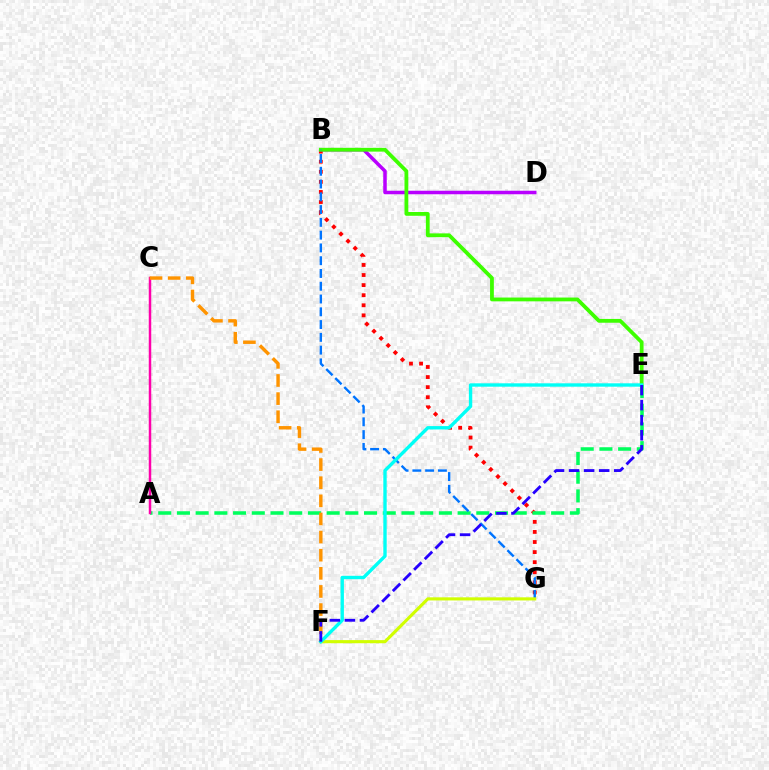{('B', 'G'): [{'color': '#ff0000', 'line_style': 'dotted', 'thickness': 2.74}, {'color': '#0074ff', 'line_style': 'dashed', 'thickness': 1.74}], ('B', 'D'): [{'color': '#b900ff', 'line_style': 'solid', 'thickness': 2.52}], ('B', 'E'): [{'color': '#3dff00', 'line_style': 'solid', 'thickness': 2.73}], ('A', 'E'): [{'color': '#00ff5c', 'line_style': 'dashed', 'thickness': 2.54}], ('A', 'C'): [{'color': '#ff00ac', 'line_style': 'solid', 'thickness': 1.79}], ('C', 'F'): [{'color': '#ff9400', 'line_style': 'dashed', 'thickness': 2.46}], ('F', 'G'): [{'color': '#d1ff00', 'line_style': 'solid', 'thickness': 2.24}], ('E', 'F'): [{'color': '#00fff6', 'line_style': 'solid', 'thickness': 2.43}, {'color': '#2500ff', 'line_style': 'dashed', 'thickness': 2.05}]}